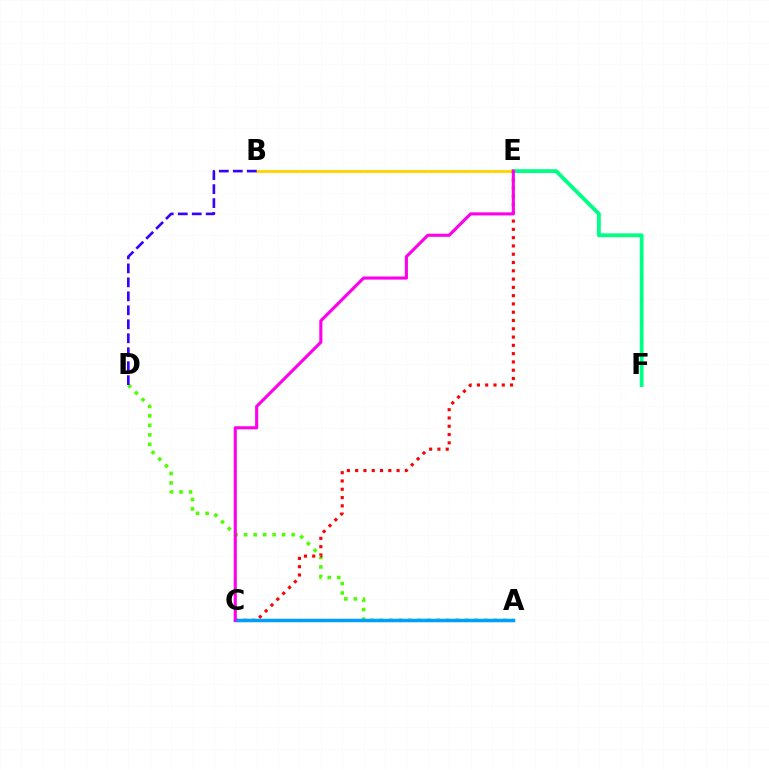{('E', 'F'): [{'color': '#00ff86', 'line_style': 'solid', 'thickness': 2.77}], ('A', 'D'): [{'color': '#4fff00', 'line_style': 'dotted', 'thickness': 2.58}], ('B', 'E'): [{'color': '#ffd500', 'line_style': 'solid', 'thickness': 2.06}], ('B', 'D'): [{'color': '#3700ff', 'line_style': 'dashed', 'thickness': 1.9}], ('C', 'E'): [{'color': '#ff0000', 'line_style': 'dotted', 'thickness': 2.25}, {'color': '#ff00ed', 'line_style': 'solid', 'thickness': 2.24}], ('A', 'C'): [{'color': '#009eff', 'line_style': 'solid', 'thickness': 2.52}]}